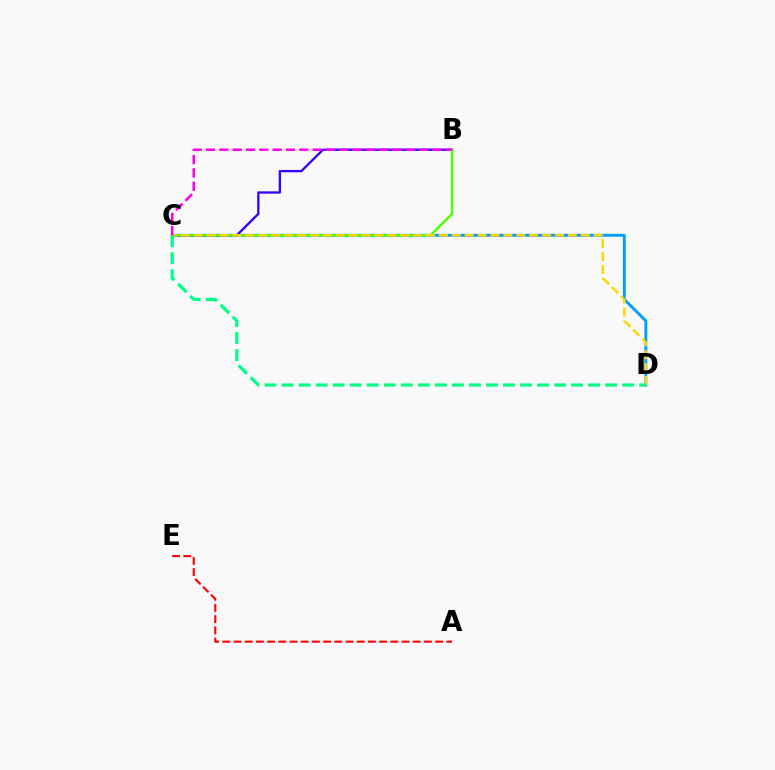{('C', 'D'): [{'color': '#009eff', 'line_style': 'solid', 'thickness': 2.08}, {'color': '#ffd500', 'line_style': 'dashed', 'thickness': 1.75}, {'color': '#00ff86', 'line_style': 'dashed', 'thickness': 2.31}], ('B', 'C'): [{'color': '#3700ff', 'line_style': 'solid', 'thickness': 1.67}, {'color': '#4fff00', 'line_style': 'solid', 'thickness': 1.76}, {'color': '#ff00ed', 'line_style': 'dashed', 'thickness': 1.81}], ('A', 'E'): [{'color': '#ff0000', 'line_style': 'dashed', 'thickness': 1.52}]}